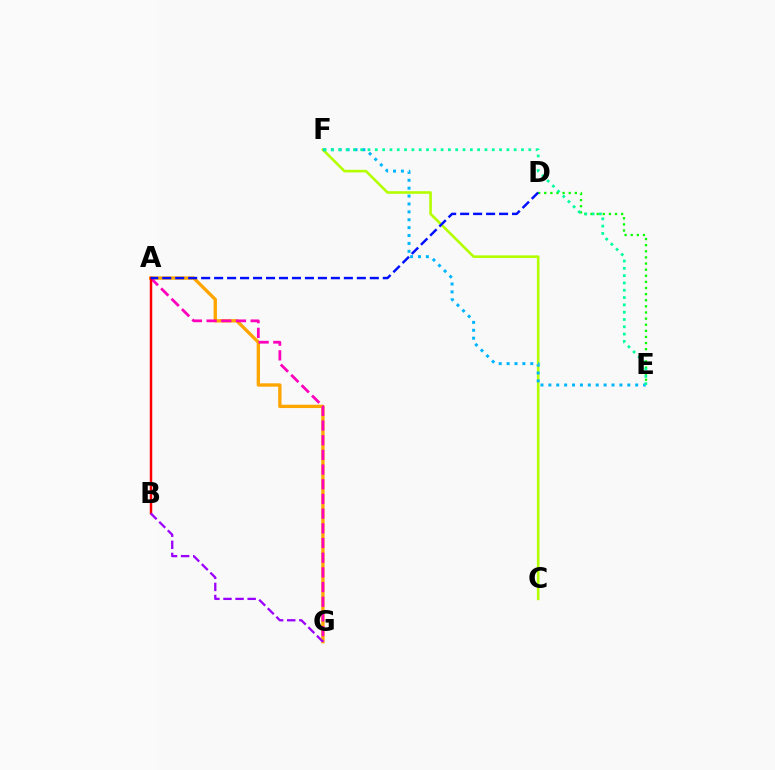{('D', 'E'): [{'color': '#08ff00', 'line_style': 'dotted', 'thickness': 1.66}], ('A', 'G'): [{'color': '#ffa500', 'line_style': 'solid', 'thickness': 2.4}, {'color': '#ff00bd', 'line_style': 'dashed', 'thickness': 1.99}], ('C', 'F'): [{'color': '#b3ff00', 'line_style': 'solid', 'thickness': 1.89}], ('A', 'B'): [{'color': '#ff0000', 'line_style': 'solid', 'thickness': 1.79}], ('B', 'G'): [{'color': '#9b00ff', 'line_style': 'dashed', 'thickness': 1.64}], ('E', 'F'): [{'color': '#00b5ff', 'line_style': 'dotted', 'thickness': 2.14}, {'color': '#00ff9d', 'line_style': 'dotted', 'thickness': 1.99}], ('A', 'D'): [{'color': '#0010ff', 'line_style': 'dashed', 'thickness': 1.76}]}